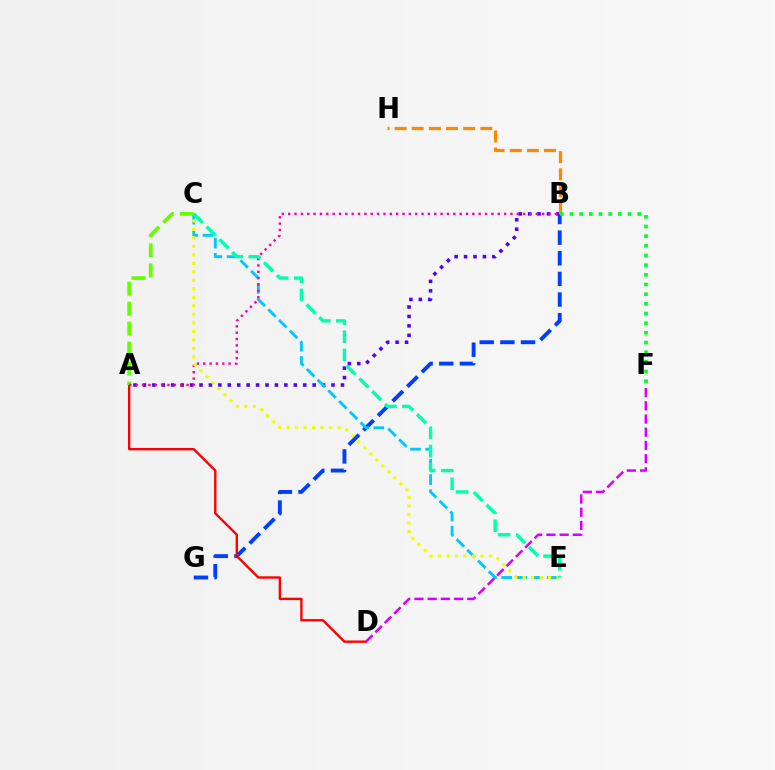{('B', 'G'): [{'color': '#003fff', 'line_style': 'dashed', 'thickness': 2.8}], ('A', 'B'): [{'color': '#4f00ff', 'line_style': 'dotted', 'thickness': 2.56}, {'color': '#ff00a0', 'line_style': 'dotted', 'thickness': 1.73}], ('C', 'E'): [{'color': '#00c7ff', 'line_style': 'dashed', 'thickness': 2.06}, {'color': '#eeff00', 'line_style': 'dotted', 'thickness': 2.31}, {'color': '#00ffaf', 'line_style': 'dashed', 'thickness': 2.46}], ('B', 'H'): [{'color': '#ff8800', 'line_style': 'dashed', 'thickness': 2.33}], ('A', 'D'): [{'color': '#ff0000', 'line_style': 'solid', 'thickness': 1.71}], ('A', 'C'): [{'color': '#66ff00', 'line_style': 'dashed', 'thickness': 2.71}], ('B', 'F'): [{'color': '#00ff27', 'line_style': 'dotted', 'thickness': 2.63}], ('D', 'F'): [{'color': '#d600ff', 'line_style': 'dashed', 'thickness': 1.79}]}